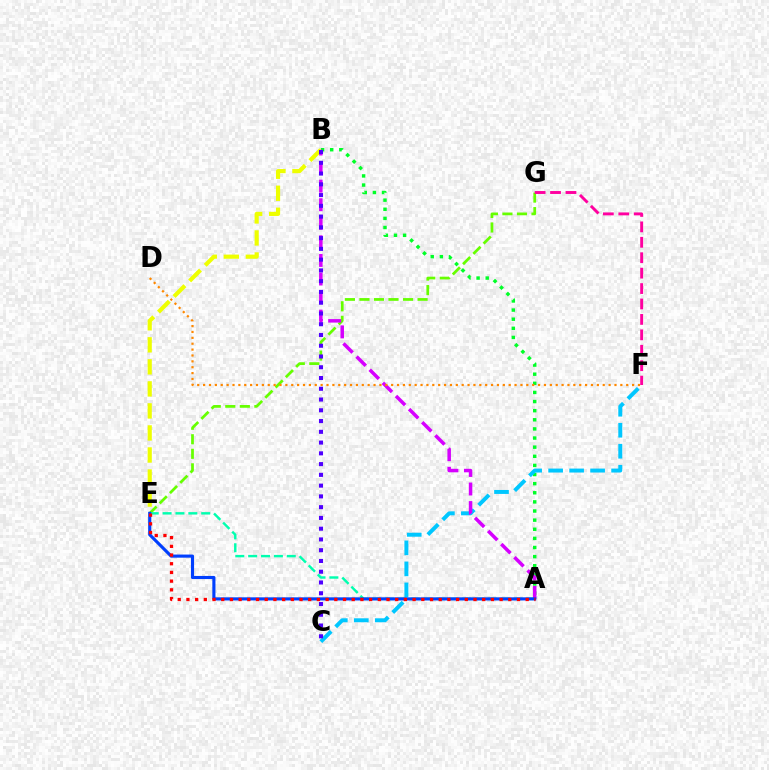{('A', 'B'): [{'color': '#00ff27', 'line_style': 'dotted', 'thickness': 2.48}, {'color': '#d600ff', 'line_style': 'dashed', 'thickness': 2.52}], ('E', 'G'): [{'color': '#66ff00', 'line_style': 'dashed', 'thickness': 1.97}], ('A', 'E'): [{'color': '#00ffaf', 'line_style': 'dashed', 'thickness': 1.75}, {'color': '#003fff', 'line_style': 'solid', 'thickness': 2.25}, {'color': '#ff0000', 'line_style': 'dotted', 'thickness': 2.36}], ('C', 'F'): [{'color': '#00c7ff', 'line_style': 'dashed', 'thickness': 2.85}], ('D', 'F'): [{'color': '#ff8800', 'line_style': 'dotted', 'thickness': 1.6}], ('B', 'E'): [{'color': '#eeff00', 'line_style': 'dashed', 'thickness': 2.99}], ('B', 'C'): [{'color': '#4f00ff', 'line_style': 'dotted', 'thickness': 2.92}], ('F', 'G'): [{'color': '#ff00a0', 'line_style': 'dashed', 'thickness': 2.1}]}